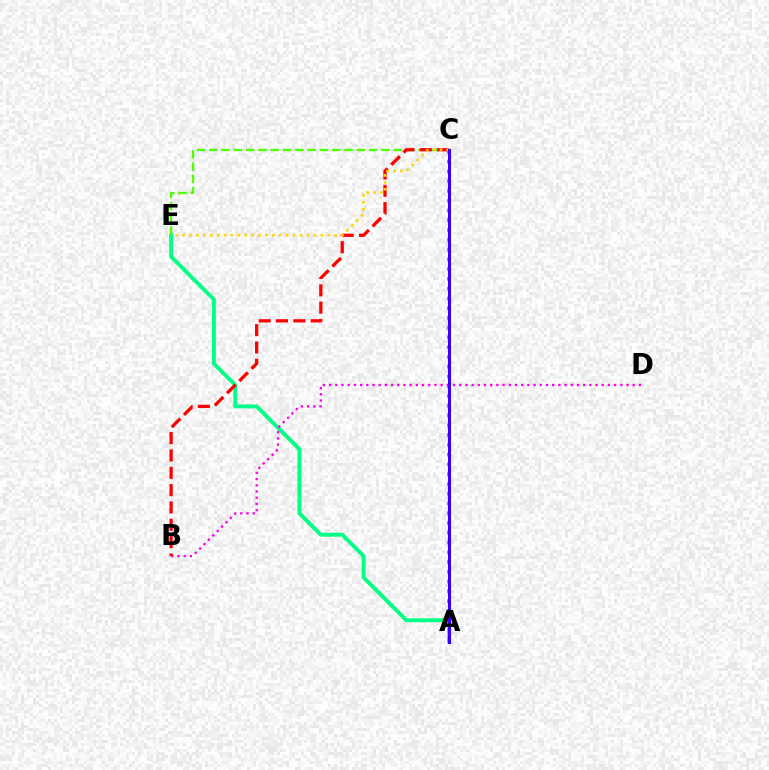{('A', 'C'): [{'color': '#009eff', 'line_style': 'dotted', 'thickness': 2.65}, {'color': '#3700ff', 'line_style': 'solid', 'thickness': 2.19}], ('A', 'E'): [{'color': '#00ff86', 'line_style': 'solid', 'thickness': 2.79}], ('B', 'D'): [{'color': '#ff00ed', 'line_style': 'dotted', 'thickness': 1.68}], ('C', 'E'): [{'color': '#4fff00', 'line_style': 'dashed', 'thickness': 1.67}, {'color': '#ffd500', 'line_style': 'dotted', 'thickness': 1.88}], ('B', 'C'): [{'color': '#ff0000', 'line_style': 'dashed', 'thickness': 2.35}]}